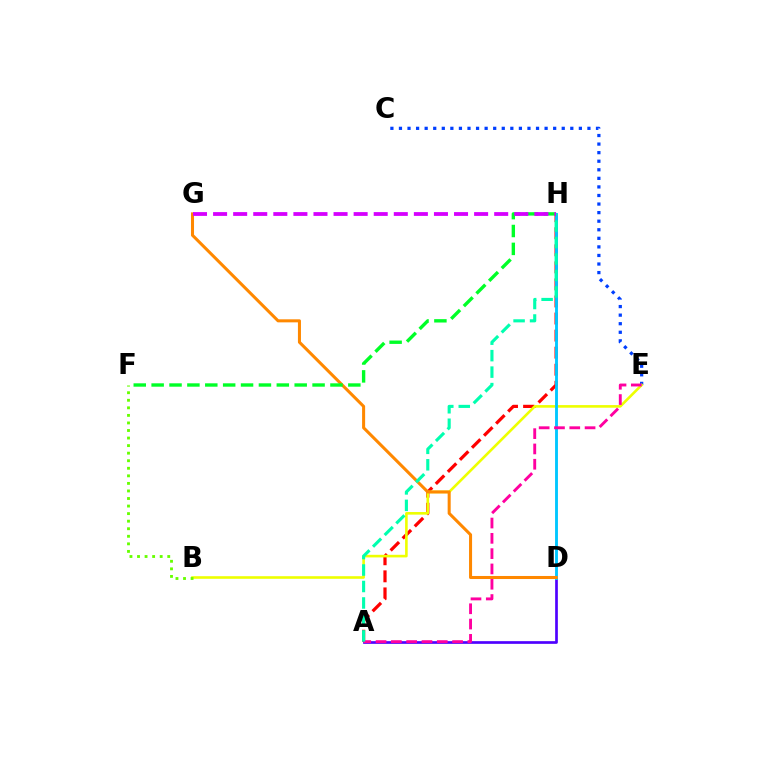{('A', 'H'): [{'color': '#ff0000', 'line_style': 'dashed', 'thickness': 2.32}, {'color': '#00ffaf', 'line_style': 'dashed', 'thickness': 2.24}], ('C', 'E'): [{'color': '#003fff', 'line_style': 'dotted', 'thickness': 2.33}], ('B', 'E'): [{'color': '#eeff00', 'line_style': 'solid', 'thickness': 1.88}], ('A', 'D'): [{'color': '#4f00ff', 'line_style': 'solid', 'thickness': 1.94}], ('D', 'H'): [{'color': '#00c7ff', 'line_style': 'solid', 'thickness': 2.07}], ('A', 'E'): [{'color': '#ff00a0', 'line_style': 'dashed', 'thickness': 2.08}], ('B', 'F'): [{'color': '#66ff00', 'line_style': 'dotted', 'thickness': 2.05}], ('D', 'G'): [{'color': '#ff8800', 'line_style': 'solid', 'thickness': 2.19}], ('F', 'H'): [{'color': '#00ff27', 'line_style': 'dashed', 'thickness': 2.43}], ('G', 'H'): [{'color': '#d600ff', 'line_style': 'dashed', 'thickness': 2.73}]}